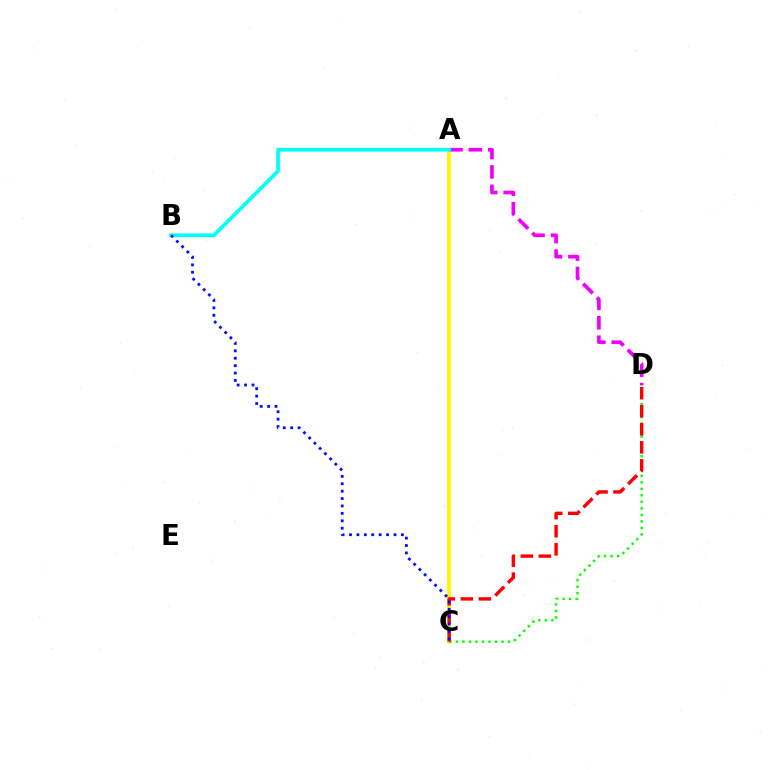{('A', 'C'): [{'color': '#fcf500', 'line_style': 'solid', 'thickness': 2.71}], ('C', 'D'): [{'color': '#08ff00', 'line_style': 'dotted', 'thickness': 1.77}, {'color': '#ff0000', 'line_style': 'dashed', 'thickness': 2.45}], ('A', 'D'): [{'color': '#ee00ff', 'line_style': 'dashed', 'thickness': 2.64}], ('A', 'B'): [{'color': '#00fff6', 'line_style': 'solid', 'thickness': 2.67}], ('B', 'C'): [{'color': '#0010ff', 'line_style': 'dotted', 'thickness': 2.01}]}